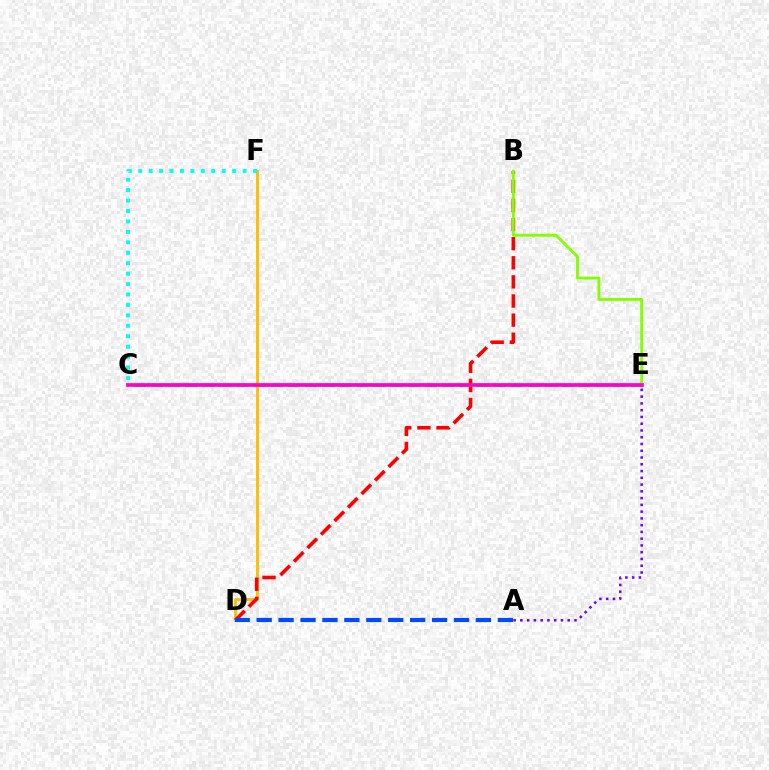{('D', 'F'): [{'color': '#ffbd00', 'line_style': 'solid', 'thickness': 2.05}], ('A', 'E'): [{'color': '#7200ff', 'line_style': 'dotted', 'thickness': 1.84}], ('B', 'D'): [{'color': '#ff0000', 'line_style': 'dashed', 'thickness': 2.6}], ('A', 'D'): [{'color': '#004bff', 'line_style': 'dashed', 'thickness': 2.98}], ('B', 'E'): [{'color': '#84ff00', 'line_style': 'solid', 'thickness': 2.06}], ('C', 'E'): [{'color': '#00ff39', 'line_style': 'dashed', 'thickness': 2.33}, {'color': '#ff00cf', 'line_style': 'solid', 'thickness': 2.67}], ('C', 'F'): [{'color': '#00fff6', 'line_style': 'dotted', 'thickness': 2.84}]}